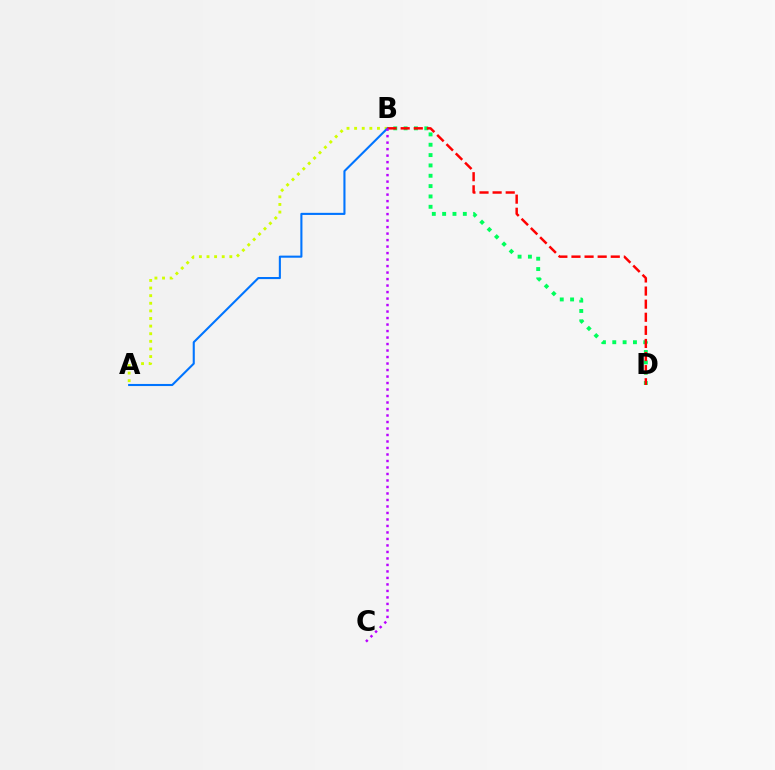{('B', 'D'): [{'color': '#00ff5c', 'line_style': 'dotted', 'thickness': 2.81}, {'color': '#ff0000', 'line_style': 'dashed', 'thickness': 1.78}], ('A', 'B'): [{'color': '#d1ff00', 'line_style': 'dotted', 'thickness': 2.07}, {'color': '#0074ff', 'line_style': 'solid', 'thickness': 1.51}], ('B', 'C'): [{'color': '#b900ff', 'line_style': 'dotted', 'thickness': 1.77}]}